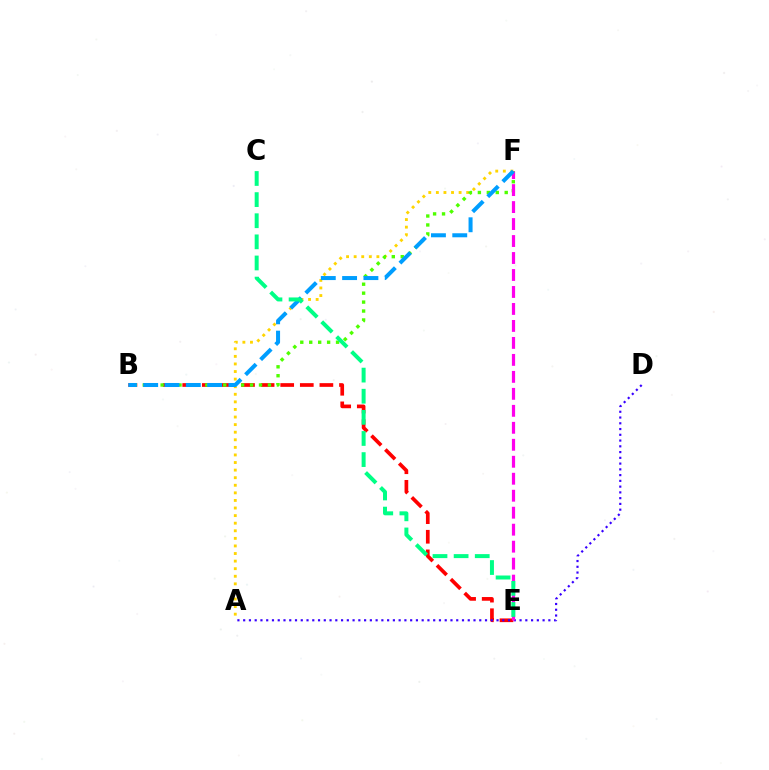{('A', 'F'): [{'color': '#ffd500', 'line_style': 'dotted', 'thickness': 2.06}], ('B', 'E'): [{'color': '#ff0000', 'line_style': 'dashed', 'thickness': 2.66}], ('A', 'D'): [{'color': '#3700ff', 'line_style': 'dotted', 'thickness': 1.56}], ('B', 'F'): [{'color': '#4fff00', 'line_style': 'dotted', 'thickness': 2.43}, {'color': '#009eff', 'line_style': 'dashed', 'thickness': 2.9}], ('E', 'F'): [{'color': '#ff00ed', 'line_style': 'dashed', 'thickness': 2.31}], ('C', 'E'): [{'color': '#00ff86', 'line_style': 'dashed', 'thickness': 2.87}]}